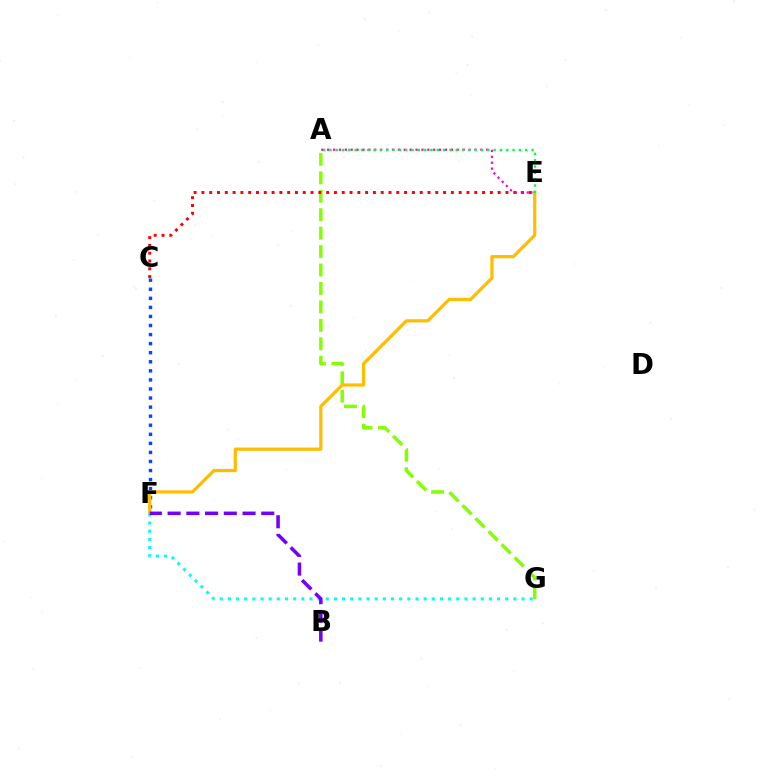{('A', 'G'): [{'color': '#84ff00', 'line_style': 'dashed', 'thickness': 2.51}], ('C', 'F'): [{'color': '#004bff', 'line_style': 'dotted', 'thickness': 2.46}], ('C', 'E'): [{'color': '#ff0000', 'line_style': 'dotted', 'thickness': 2.12}], ('A', 'E'): [{'color': '#ff00cf', 'line_style': 'dotted', 'thickness': 1.6}, {'color': '#00ff39', 'line_style': 'dotted', 'thickness': 1.72}], ('E', 'F'): [{'color': '#ffbd00', 'line_style': 'solid', 'thickness': 2.32}], ('F', 'G'): [{'color': '#00fff6', 'line_style': 'dotted', 'thickness': 2.22}], ('B', 'F'): [{'color': '#7200ff', 'line_style': 'dashed', 'thickness': 2.54}]}